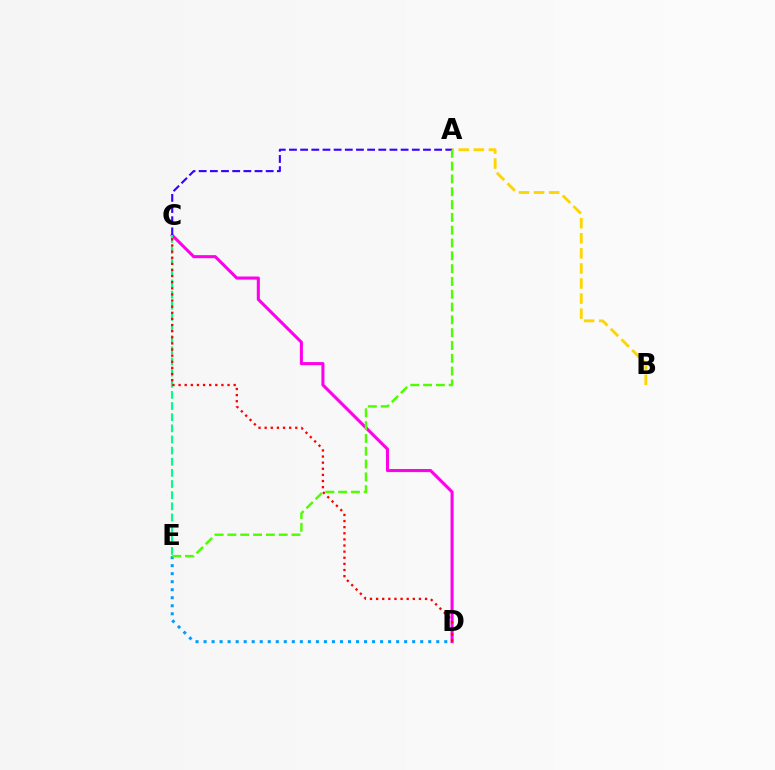{('A', 'B'): [{'color': '#ffd500', 'line_style': 'dashed', 'thickness': 2.05}], ('C', 'D'): [{'color': '#ff00ed', 'line_style': 'solid', 'thickness': 2.21}, {'color': '#ff0000', 'line_style': 'dotted', 'thickness': 1.66}], ('D', 'E'): [{'color': '#009eff', 'line_style': 'dotted', 'thickness': 2.18}], ('A', 'C'): [{'color': '#3700ff', 'line_style': 'dashed', 'thickness': 1.52}], ('C', 'E'): [{'color': '#00ff86', 'line_style': 'dashed', 'thickness': 1.51}], ('A', 'E'): [{'color': '#4fff00', 'line_style': 'dashed', 'thickness': 1.74}]}